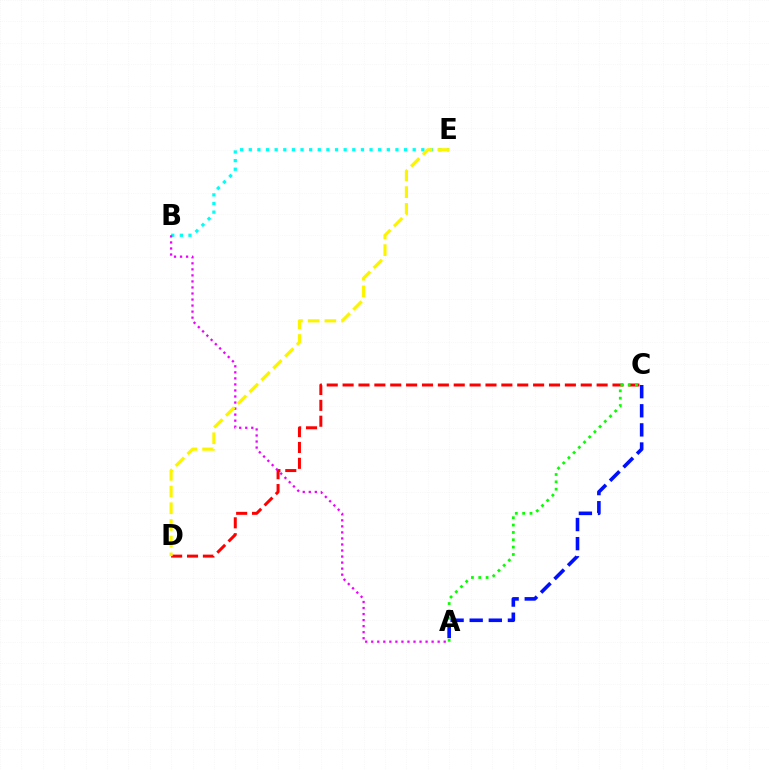{('B', 'E'): [{'color': '#00fff6', 'line_style': 'dotted', 'thickness': 2.34}], ('C', 'D'): [{'color': '#ff0000', 'line_style': 'dashed', 'thickness': 2.16}], ('A', 'B'): [{'color': '#ee00ff', 'line_style': 'dotted', 'thickness': 1.64}], ('D', 'E'): [{'color': '#fcf500', 'line_style': 'dashed', 'thickness': 2.27}], ('A', 'C'): [{'color': '#08ff00', 'line_style': 'dotted', 'thickness': 2.0}, {'color': '#0010ff', 'line_style': 'dashed', 'thickness': 2.6}]}